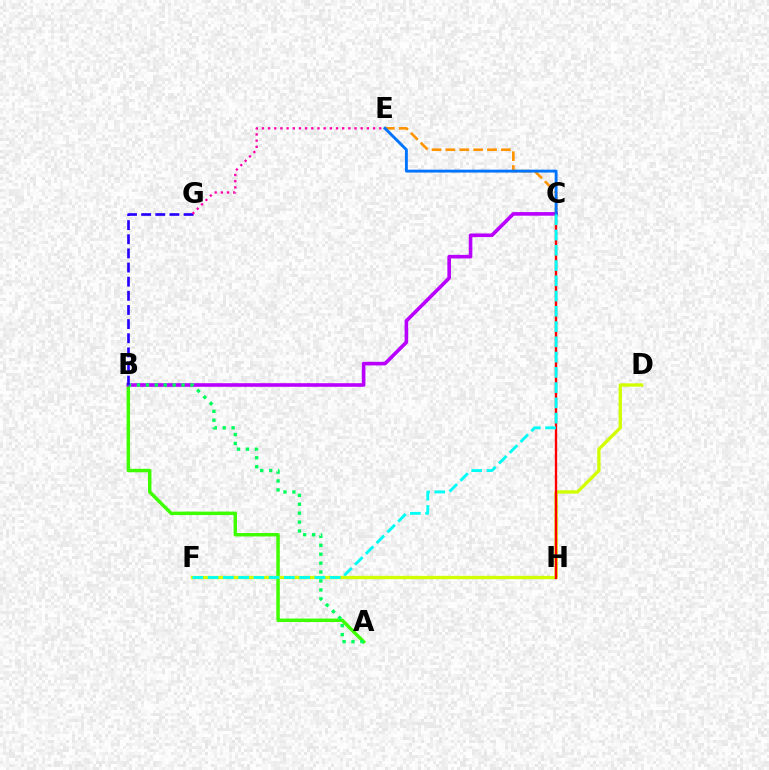{('C', 'E'): [{'color': '#ff9400', 'line_style': 'dashed', 'thickness': 1.89}, {'color': '#0074ff', 'line_style': 'solid', 'thickness': 2.08}], ('A', 'B'): [{'color': '#3dff00', 'line_style': 'solid', 'thickness': 2.48}, {'color': '#00ff5c', 'line_style': 'dotted', 'thickness': 2.42}], ('D', 'F'): [{'color': '#d1ff00', 'line_style': 'solid', 'thickness': 2.39}], ('B', 'C'): [{'color': '#b900ff', 'line_style': 'solid', 'thickness': 2.6}], ('C', 'H'): [{'color': '#ff0000', 'line_style': 'solid', 'thickness': 1.71}], ('B', 'G'): [{'color': '#2500ff', 'line_style': 'dashed', 'thickness': 1.92}], ('C', 'F'): [{'color': '#00fff6', 'line_style': 'dashed', 'thickness': 2.07}], ('E', 'G'): [{'color': '#ff00ac', 'line_style': 'dotted', 'thickness': 1.68}]}